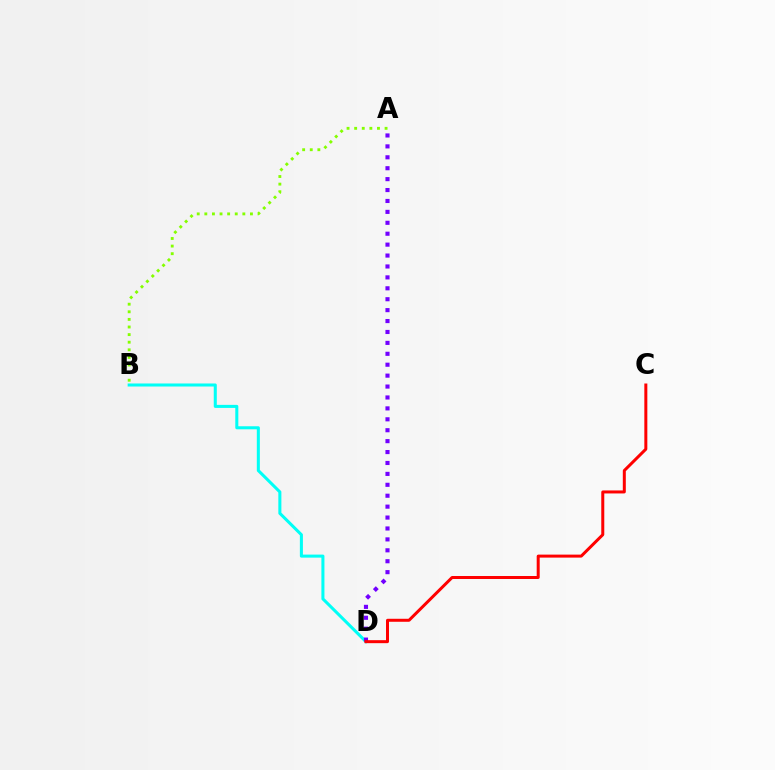{('A', 'B'): [{'color': '#84ff00', 'line_style': 'dotted', 'thickness': 2.07}], ('B', 'D'): [{'color': '#00fff6', 'line_style': 'solid', 'thickness': 2.19}], ('A', 'D'): [{'color': '#7200ff', 'line_style': 'dotted', 'thickness': 2.97}], ('C', 'D'): [{'color': '#ff0000', 'line_style': 'solid', 'thickness': 2.16}]}